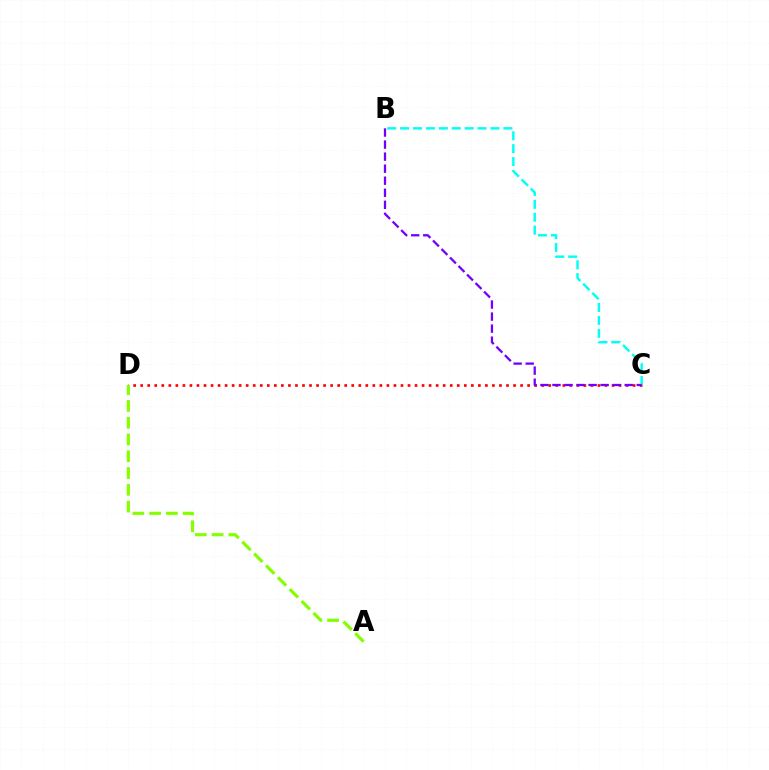{('C', 'D'): [{'color': '#ff0000', 'line_style': 'dotted', 'thickness': 1.91}], ('B', 'C'): [{'color': '#00fff6', 'line_style': 'dashed', 'thickness': 1.75}, {'color': '#7200ff', 'line_style': 'dashed', 'thickness': 1.64}], ('A', 'D'): [{'color': '#84ff00', 'line_style': 'dashed', 'thickness': 2.28}]}